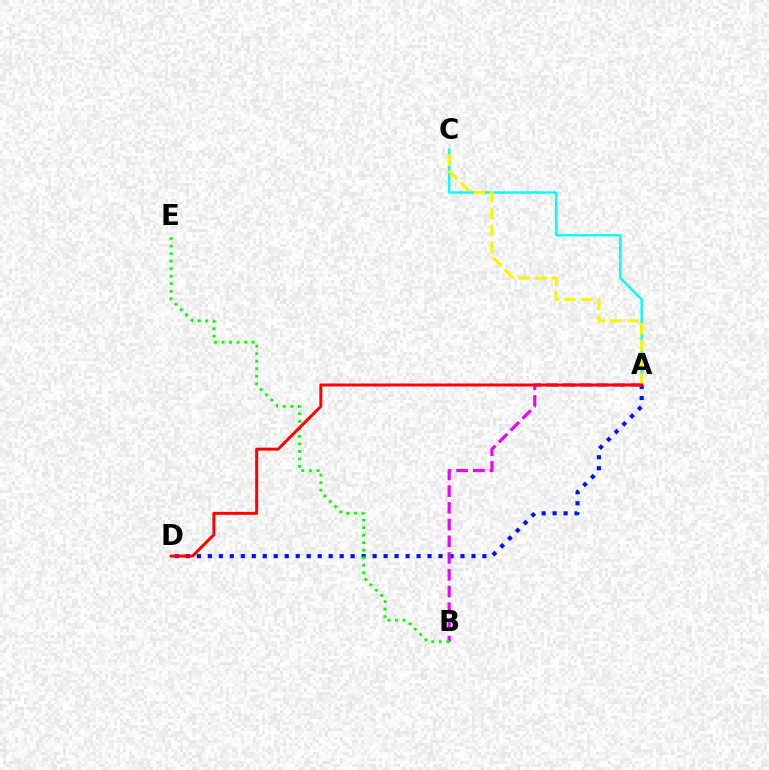{('A', 'C'): [{'color': '#00fff6', 'line_style': 'solid', 'thickness': 1.73}, {'color': '#fcf500', 'line_style': 'dashed', 'thickness': 2.28}], ('A', 'D'): [{'color': '#0010ff', 'line_style': 'dotted', 'thickness': 2.98}, {'color': '#ff0000', 'line_style': 'solid', 'thickness': 2.14}], ('A', 'B'): [{'color': '#ee00ff', 'line_style': 'dashed', 'thickness': 2.27}], ('B', 'E'): [{'color': '#08ff00', 'line_style': 'dotted', 'thickness': 2.04}]}